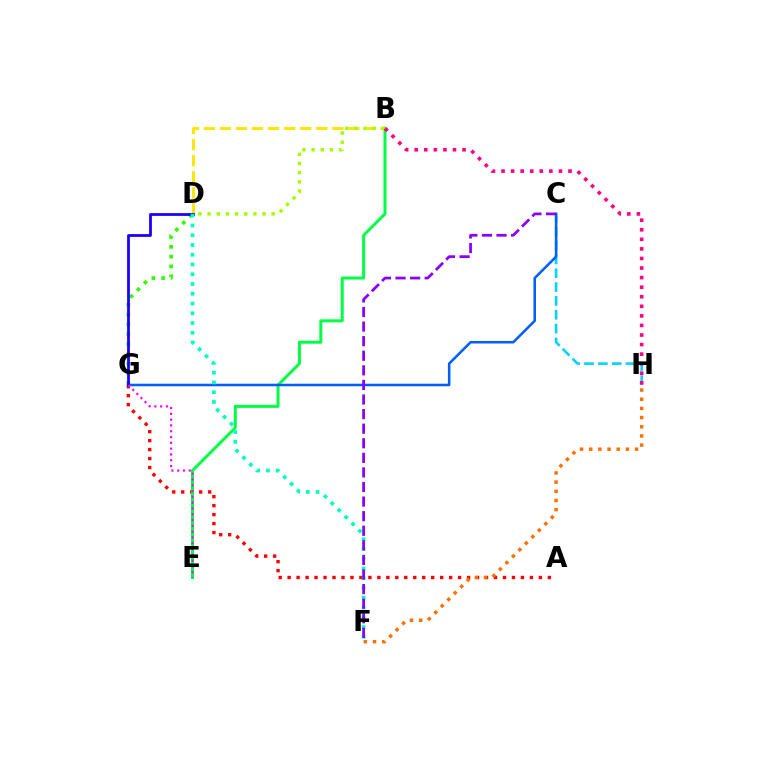{('B', 'D'): [{'color': '#ffe600', 'line_style': 'dashed', 'thickness': 2.18}, {'color': '#a2ff00', 'line_style': 'dotted', 'thickness': 2.49}], ('D', 'G'): [{'color': '#31ff00', 'line_style': 'dotted', 'thickness': 2.66}, {'color': '#1900ff', 'line_style': 'solid', 'thickness': 1.99}], ('C', 'H'): [{'color': '#00d3ff', 'line_style': 'dashed', 'thickness': 1.88}], ('A', 'G'): [{'color': '#ff0000', 'line_style': 'dotted', 'thickness': 2.44}], ('B', 'E'): [{'color': '#00ff45', 'line_style': 'solid', 'thickness': 2.15}], ('C', 'G'): [{'color': '#005dff', 'line_style': 'solid', 'thickness': 1.82}], ('F', 'H'): [{'color': '#ff7000', 'line_style': 'dotted', 'thickness': 2.49}], ('D', 'F'): [{'color': '#00ffbb', 'line_style': 'dotted', 'thickness': 2.65}], ('E', 'G'): [{'color': '#fa00f9', 'line_style': 'dotted', 'thickness': 1.58}], ('B', 'H'): [{'color': '#ff0088', 'line_style': 'dotted', 'thickness': 2.6}], ('C', 'F'): [{'color': '#8a00ff', 'line_style': 'dashed', 'thickness': 1.98}]}